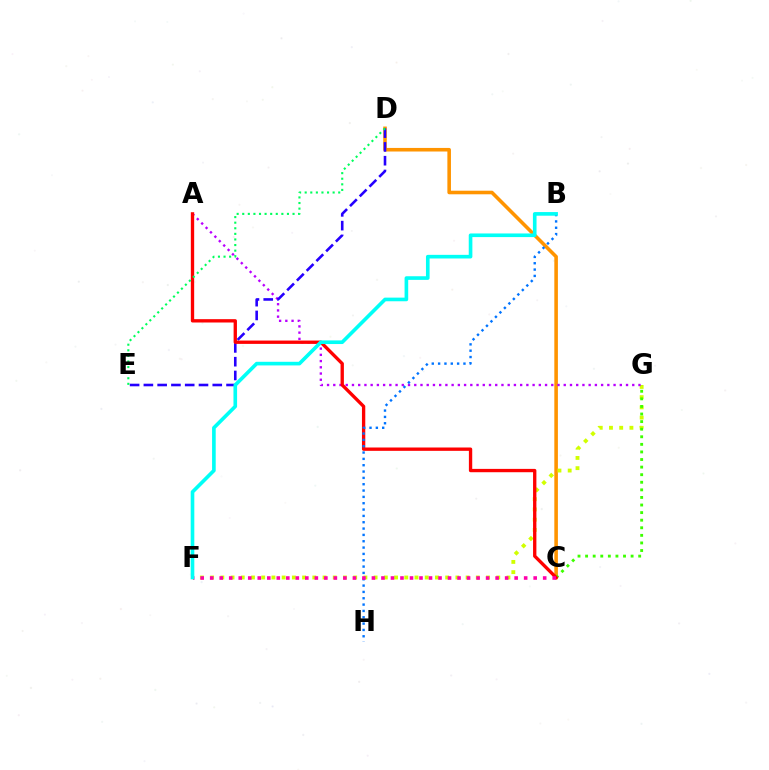{('C', 'D'): [{'color': '#ff9400', 'line_style': 'solid', 'thickness': 2.58}], ('F', 'G'): [{'color': '#d1ff00', 'line_style': 'dotted', 'thickness': 2.78}], ('C', 'G'): [{'color': '#3dff00', 'line_style': 'dotted', 'thickness': 2.06}], ('A', 'G'): [{'color': '#b900ff', 'line_style': 'dotted', 'thickness': 1.69}], ('D', 'E'): [{'color': '#2500ff', 'line_style': 'dashed', 'thickness': 1.87}, {'color': '#00ff5c', 'line_style': 'dotted', 'thickness': 1.52}], ('A', 'C'): [{'color': '#ff0000', 'line_style': 'solid', 'thickness': 2.4}], ('B', 'H'): [{'color': '#0074ff', 'line_style': 'dotted', 'thickness': 1.72}], ('C', 'F'): [{'color': '#ff00ac', 'line_style': 'dotted', 'thickness': 2.59}], ('B', 'F'): [{'color': '#00fff6', 'line_style': 'solid', 'thickness': 2.62}]}